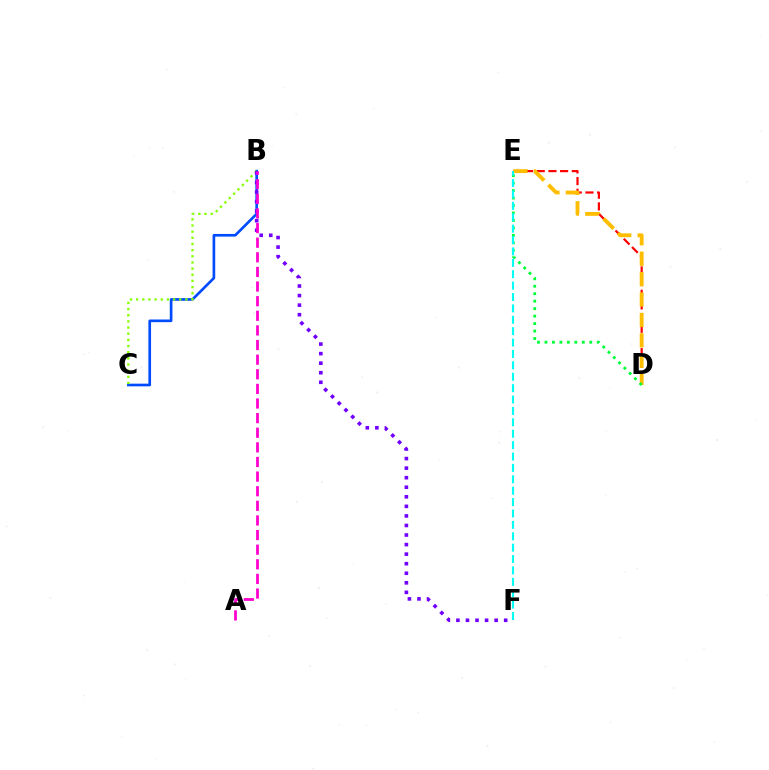{('D', 'E'): [{'color': '#ff0000', 'line_style': 'dashed', 'thickness': 1.59}, {'color': '#ffbd00', 'line_style': 'dashed', 'thickness': 2.77}, {'color': '#00ff39', 'line_style': 'dotted', 'thickness': 2.03}], ('B', 'C'): [{'color': '#004bff', 'line_style': 'solid', 'thickness': 1.92}, {'color': '#84ff00', 'line_style': 'dotted', 'thickness': 1.67}], ('B', 'F'): [{'color': '#7200ff', 'line_style': 'dotted', 'thickness': 2.6}], ('A', 'B'): [{'color': '#ff00cf', 'line_style': 'dashed', 'thickness': 1.99}], ('E', 'F'): [{'color': '#00fff6', 'line_style': 'dashed', 'thickness': 1.55}]}